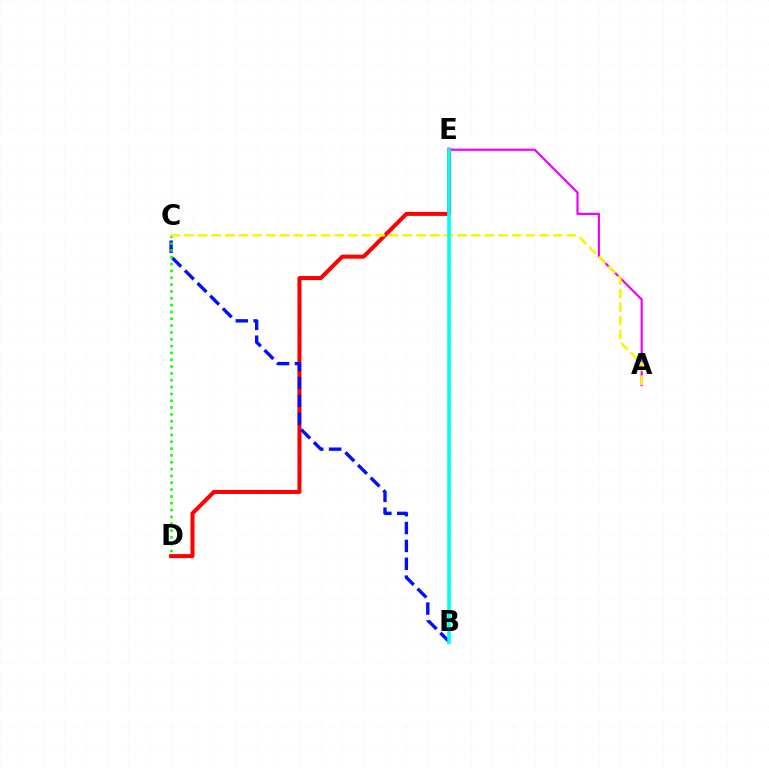{('D', 'E'): [{'color': '#ff0000', 'line_style': 'solid', 'thickness': 2.9}], ('B', 'C'): [{'color': '#0010ff', 'line_style': 'dashed', 'thickness': 2.43}], ('C', 'D'): [{'color': '#08ff00', 'line_style': 'dotted', 'thickness': 1.86}], ('A', 'E'): [{'color': '#ee00ff', 'line_style': 'solid', 'thickness': 1.56}], ('A', 'C'): [{'color': '#fcf500', 'line_style': 'dashed', 'thickness': 1.86}], ('B', 'E'): [{'color': '#00fff6', 'line_style': 'solid', 'thickness': 2.61}]}